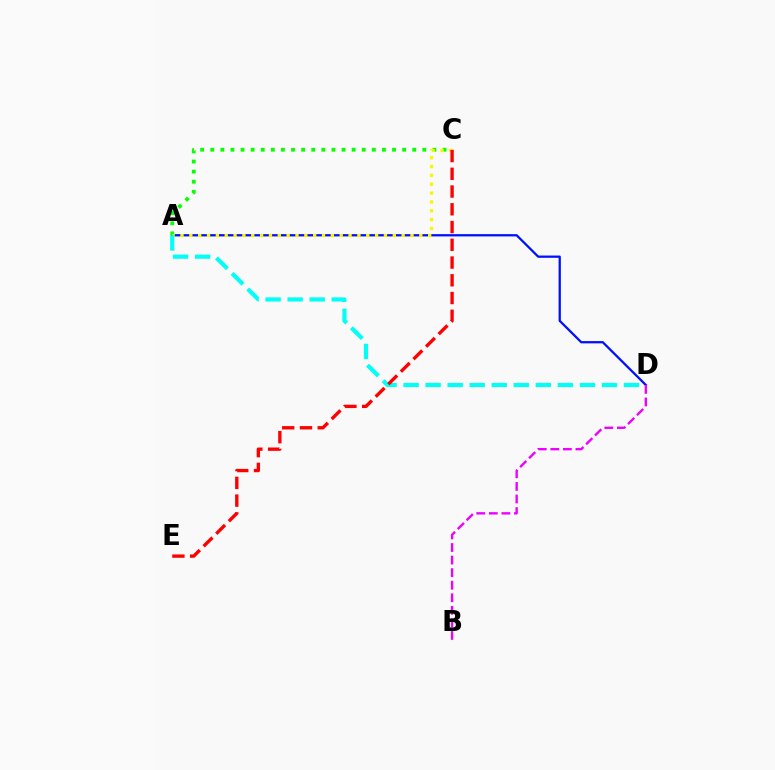{('A', 'D'): [{'color': '#0010ff', 'line_style': 'solid', 'thickness': 1.63}, {'color': '#00fff6', 'line_style': 'dashed', 'thickness': 2.99}], ('A', 'C'): [{'color': '#08ff00', 'line_style': 'dotted', 'thickness': 2.74}, {'color': '#fcf500', 'line_style': 'dotted', 'thickness': 2.4}], ('B', 'D'): [{'color': '#ee00ff', 'line_style': 'dashed', 'thickness': 1.71}], ('C', 'E'): [{'color': '#ff0000', 'line_style': 'dashed', 'thickness': 2.41}]}